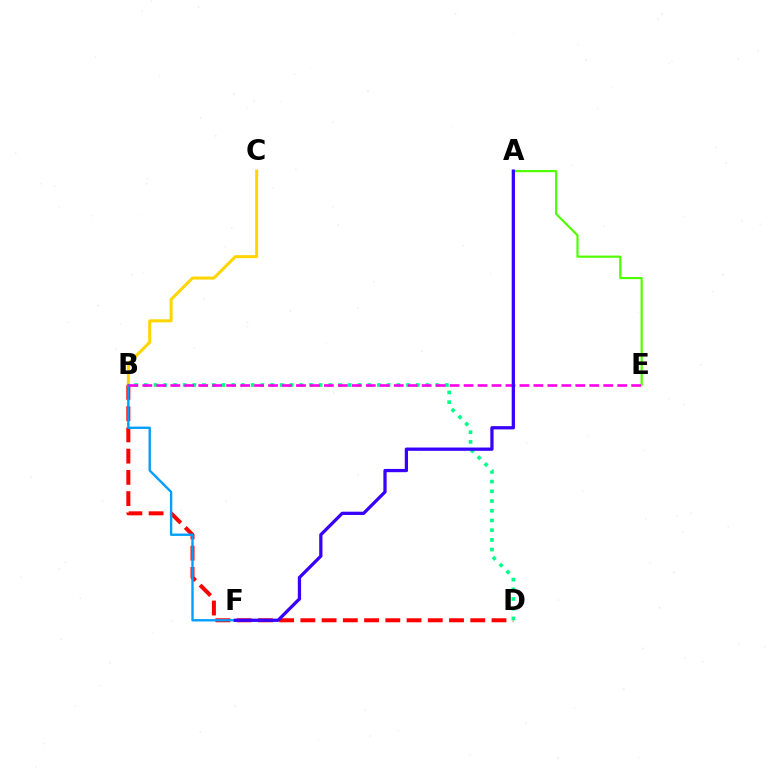{('B', 'D'): [{'color': '#ff0000', 'line_style': 'dashed', 'thickness': 2.89}, {'color': '#00ff86', 'line_style': 'dotted', 'thickness': 2.64}], ('B', 'C'): [{'color': '#ffd500', 'line_style': 'solid', 'thickness': 2.18}], ('A', 'E'): [{'color': '#4fff00', 'line_style': 'solid', 'thickness': 1.57}], ('B', 'F'): [{'color': '#009eff', 'line_style': 'solid', 'thickness': 1.71}], ('B', 'E'): [{'color': '#ff00ed', 'line_style': 'dashed', 'thickness': 1.9}], ('A', 'F'): [{'color': '#3700ff', 'line_style': 'solid', 'thickness': 2.35}]}